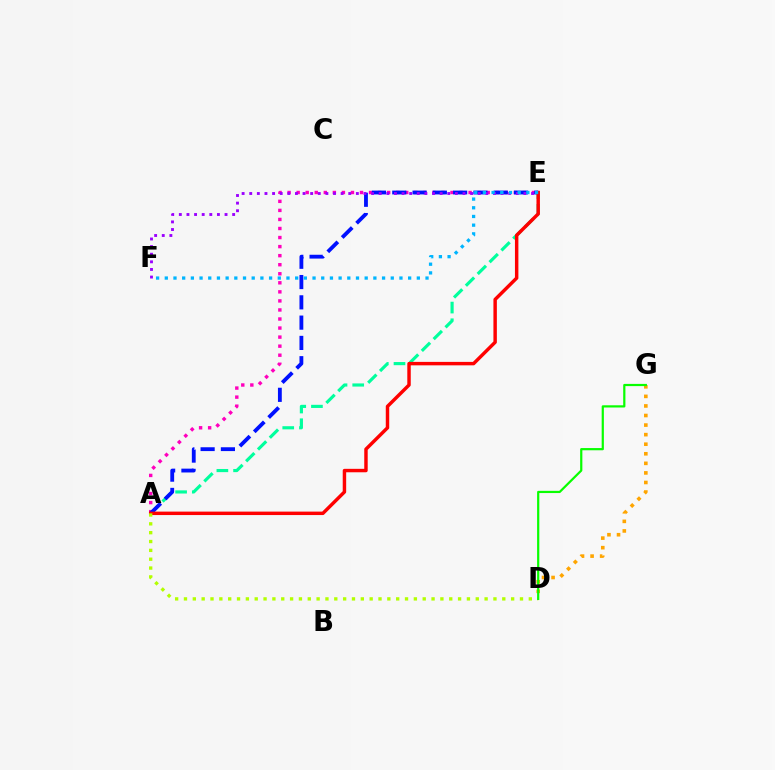{('A', 'E'): [{'color': '#ff00bd', 'line_style': 'dotted', 'thickness': 2.46}, {'color': '#00ff9d', 'line_style': 'dashed', 'thickness': 2.27}, {'color': '#0010ff', 'line_style': 'dashed', 'thickness': 2.76}, {'color': '#ff0000', 'line_style': 'solid', 'thickness': 2.48}], ('D', 'G'): [{'color': '#ffa500', 'line_style': 'dotted', 'thickness': 2.6}, {'color': '#08ff00', 'line_style': 'solid', 'thickness': 1.59}], ('E', 'F'): [{'color': '#9b00ff', 'line_style': 'dotted', 'thickness': 2.07}, {'color': '#00b5ff', 'line_style': 'dotted', 'thickness': 2.36}], ('A', 'D'): [{'color': '#b3ff00', 'line_style': 'dotted', 'thickness': 2.4}]}